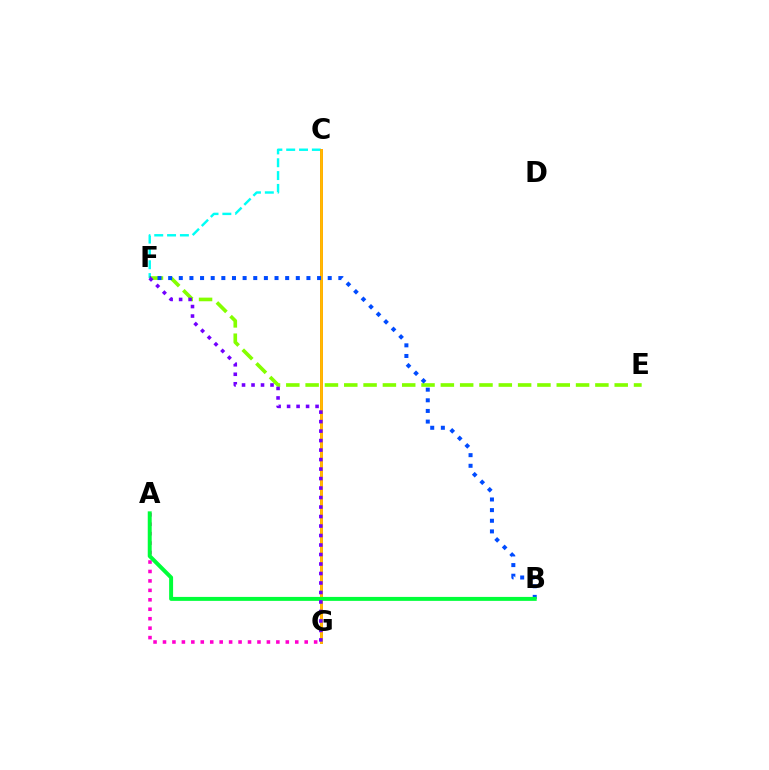{('C', 'F'): [{'color': '#00fff6', 'line_style': 'dashed', 'thickness': 1.74}], ('C', 'G'): [{'color': '#ff0000', 'line_style': 'solid', 'thickness': 1.92}, {'color': '#ffbd00', 'line_style': 'solid', 'thickness': 2.02}], ('A', 'G'): [{'color': '#ff00cf', 'line_style': 'dotted', 'thickness': 2.57}], ('E', 'F'): [{'color': '#84ff00', 'line_style': 'dashed', 'thickness': 2.62}], ('B', 'F'): [{'color': '#004bff', 'line_style': 'dotted', 'thickness': 2.89}], ('A', 'B'): [{'color': '#00ff39', 'line_style': 'solid', 'thickness': 2.85}], ('F', 'G'): [{'color': '#7200ff', 'line_style': 'dotted', 'thickness': 2.58}]}